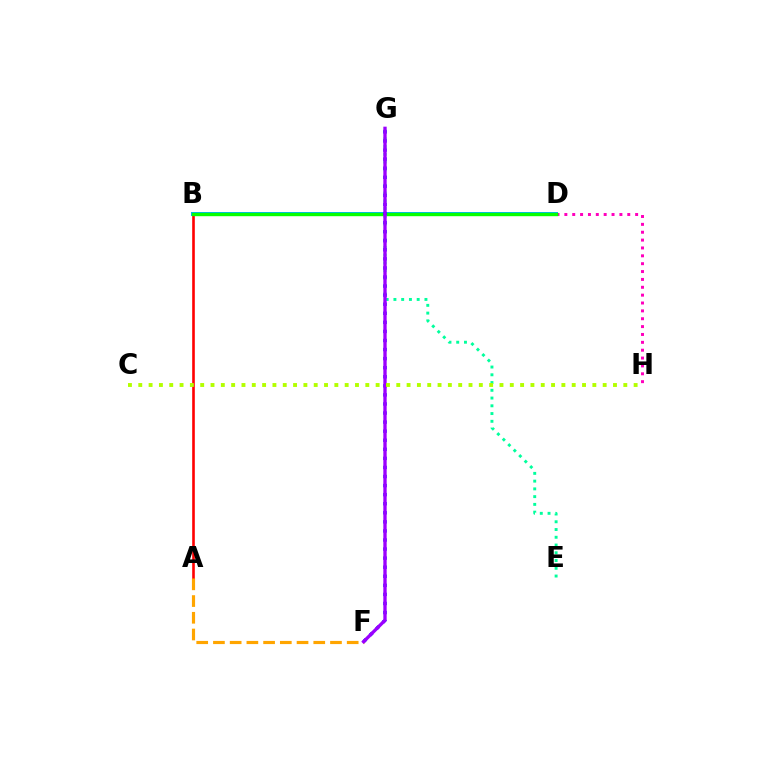{('A', 'B'): [{'color': '#ff0000', 'line_style': 'solid', 'thickness': 1.88}], ('D', 'H'): [{'color': '#ff00bd', 'line_style': 'dotted', 'thickness': 2.14}], ('B', 'D'): [{'color': '#00b5ff', 'line_style': 'solid', 'thickness': 2.88}, {'color': '#08ff00', 'line_style': 'solid', 'thickness': 2.43}], ('A', 'F'): [{'color': '#ffa500', 'line_style': 'dashed', 'thickness': 2.27}], ('E', 'G'): [{'color': '#00ff9d', 'line_style': 'dotted', 'thickness': 2.11}], ('F', 'G'): [{'color': '#0010ff', 'line_style': 'dotted', 'thickness': 2.46}, {'color': '#9b00ff', 'line_style': 'solid', 'thickness': 2.39}], ('C', 'H'): [{'color': '#b3ff00', 'line_style': 'dotted', 'thickness': 2.8}]}